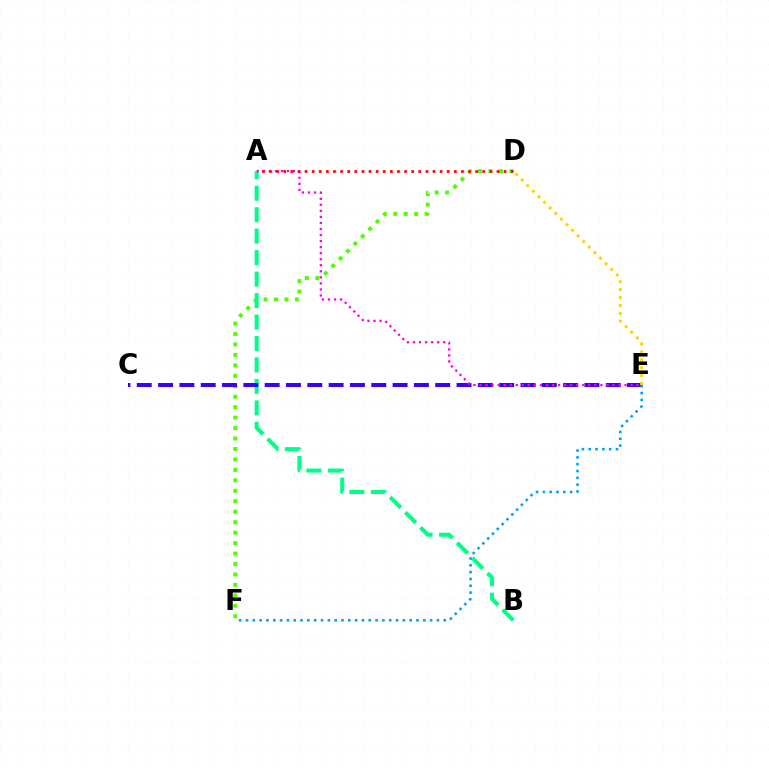{('D', 'F'): [{'color': '#4fff00', 'line_style': 'dotted', 'thickness': 2.84}], ('A', 'B'): [{'color': '#00ff86', 'line_style': 'dashed', 'thickness': 2.92}], ('C', 'E'): [{'color': '#3700ff', 'line_style': 'dashed', 'thickness': 2.9}], ('A', 'E'): [{'color': '#ff00ed', 'line_style': 'dotted', 'thickness': 1.64}], ('A', 'D'): [{'color': '#ff0000', 'line_style': 'dotted', 'thickness': 1.93}], ('E', 'F'): [{'color': '#009eff', 'line_style': 'dotted', 'thickness': 1.85}], ('D', 'E'): [{'color': '#ffd500', 'line_style': 'dotted', 'thickness': 2.15}]}